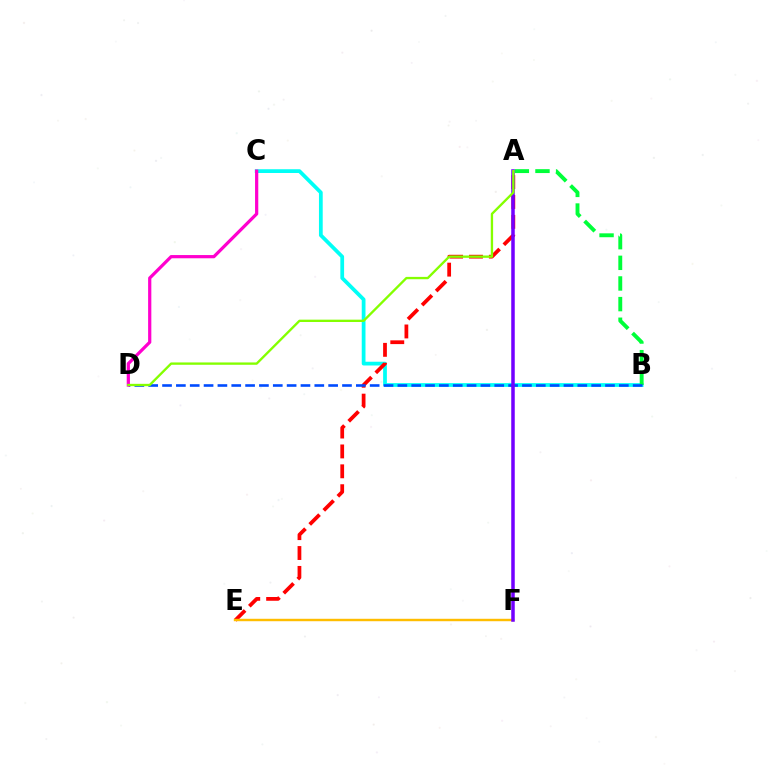{('B', 'C'): [{'color': '#00fff6', 'line_style': 'solid', 'thickness': 2.7}], ('A', 'E'): [{'color': '#ff0000', 'line_style': 'dashed', 'thickness': 2.7}], ('A', 'B'): [{'color': '#00ff39', 'line_style': 'dashed', 'thickness': 2.8}], ('B', 'D'): [{'color': '#004bff', 'line_style': 'dashed', 'thickness': 1.88}], ('E', 'F'): [{'color': '#ffbd00', 'line_style': 'solid', 'thickness': 1.75}], ('C', 'D'): [{'color': '#ff00cf', 'line_style': 'solid', 'thickness': 2.32}], ('A', 'F'): [{'color': '#7200ff', 'line_style': 'solid', 'thickness': 2.53}], ('A', 'D'): [{'color': '#84ff00', 'line_style': 'solid', 'thickness': 1.68}]}